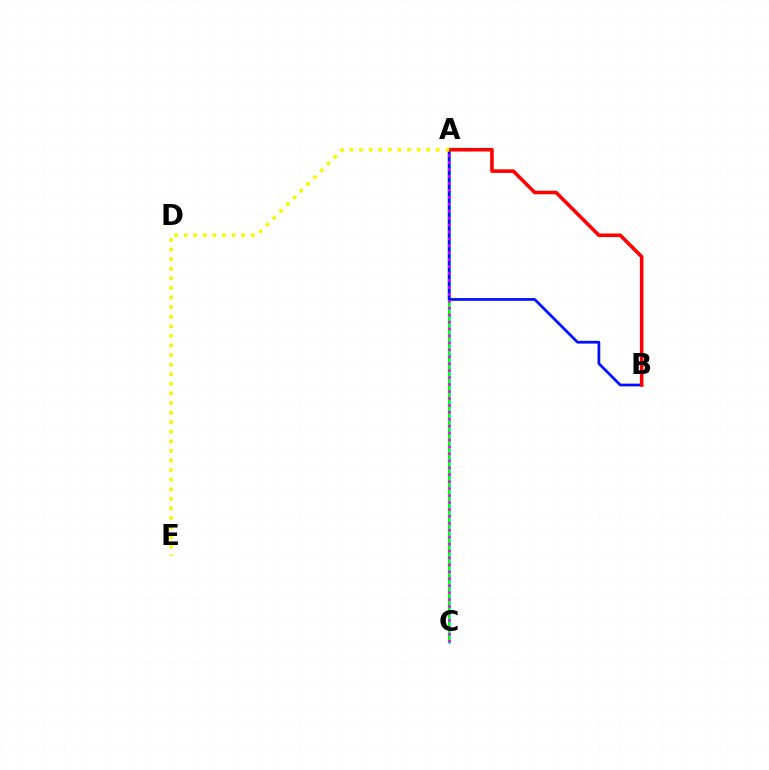{('A', 'C'): [{'color': '#00fff6', 'line_style': 'solid', 'thickness': 2.0}, {'color': '#08ff00', 'line_style': 'solid', 'thickness': 1.63}, {'color': '#ee00ff', 'line_style': 'dotted', 'thickness': 1.88}], ('A', 'B'): [{'color': '#0010ff', 'line_style': 'solid', 'thickness': 1.97}, {'color': '#ff0000', 'line_style': 'solid', 'thickness': 2.58}], ('A', 'E'): [{'color': '#fcf500', 'line_style': 'dotted', 'thickness': 2.6}]}